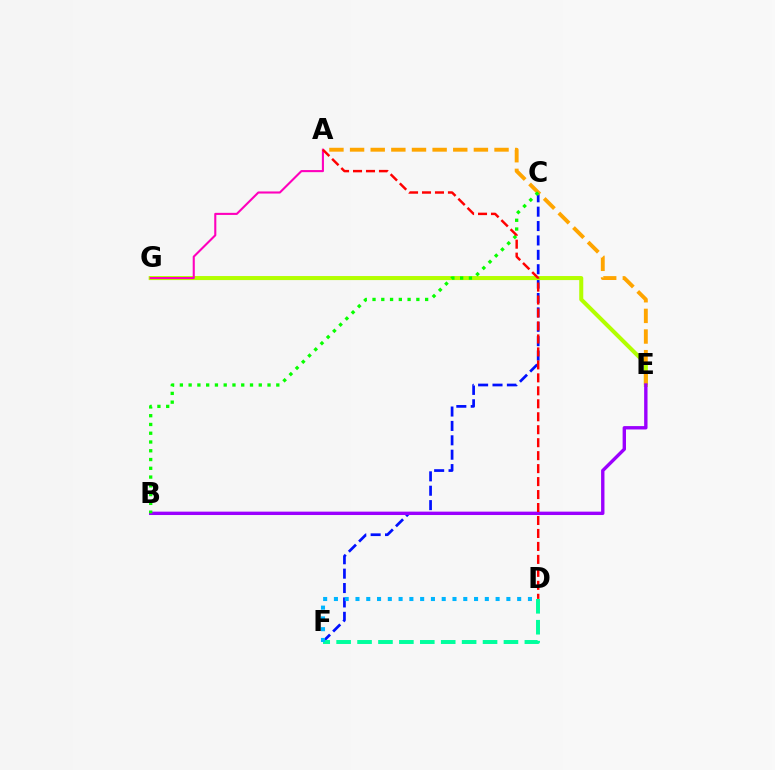{('C', 'F'): [{'color': '#0010ff', 'line_style': 'dashed', 'thickness': 1.95}], ('E', 'G'): [{'color': '#b3ff00', 'line_style': 'solid', 'thickness': 2.91}], ('A', 'G'): [{'color': '#ff00bd', 'line_style': 'solid', 'thickness': 1.51}], ('D', 'F'): [{'color': '#00ff9d', 'line_style': 'dashed', 'thickness': 2.84}, {'color': '#00b5ff', 'line_style': 'dotted', 'thickness': 2.93}], ('A', 'E'): [{'color': '#ffa500', 'line_style': 'dashed', 'thickness': 2.8}], ('B', 'E'): [{'color': '#9b00ff', 'line_style': 'solid', 'thickness': 2.43}], ('B', 'C'): [{'color': '#08ff00', 'line_style': 'dotted', 'thickness': 2.38}], ('A', 'D'): [{'color': '#ff0000', 'line_style': 'dashed', 'thickness': 1.76}]}